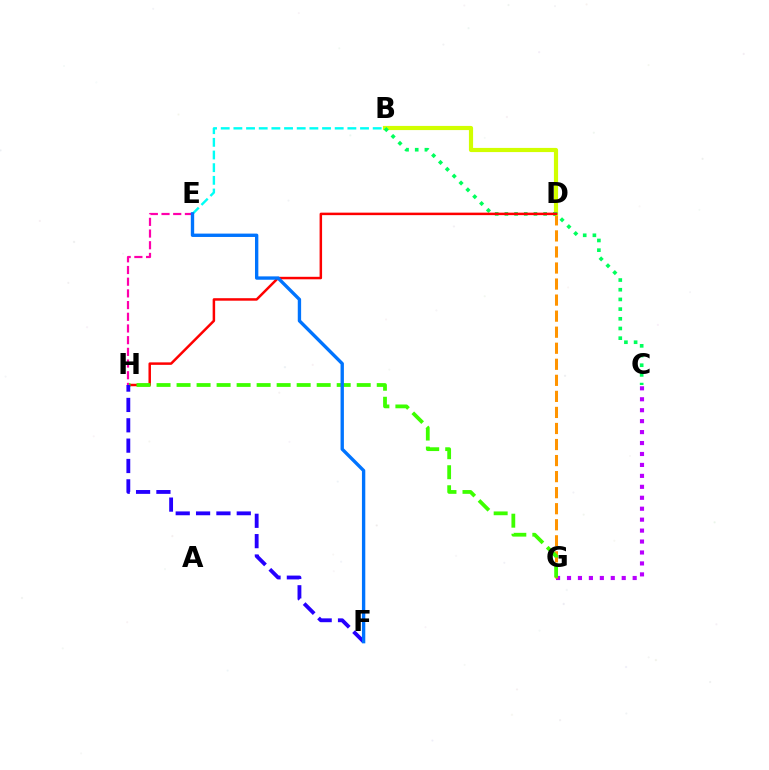{('C', 'G'): [{'color': '#b900ff', 'line_style': 'dotted', 'thickness': 2.97}], ('D', 'G'): [{'color': '#ff9400', 'line_style': 'dashed', 'thickness': 2.18}], ('B', 'D'): [{'color': '#d1ff00', 'line_style': 'solid', 'thickness': 3.0}], ('B', 'C'): [{'color': '#00ff5c', 'line_style': 'dotted', 'thickness': 2.63}], ('B', 'E'): [{'color': '#00fff6', 'line_style': 'dashed', 'thickness': 1.72}], ('D', 'H'): [{'color': '#ff0000', 'line_style': 'solid', 'thickness': 1.79}], ('G', 'H'): [{'color': '#3dff00', 'line_style': 'dashed', 'thickness': 2.72}], ('E', 'H'): [{'color': '#ff00ac', 'line_style': 'dashed', 'thickness': 1.59}], ('F', 'H'): [{'color': '#2500ff', 'line_style': 'dashed', 'thickness': 2.76}], ('E', 'F'): [{'color': '#0074ff', 'line_style': 'solid', 'thickness': 2.42}]}